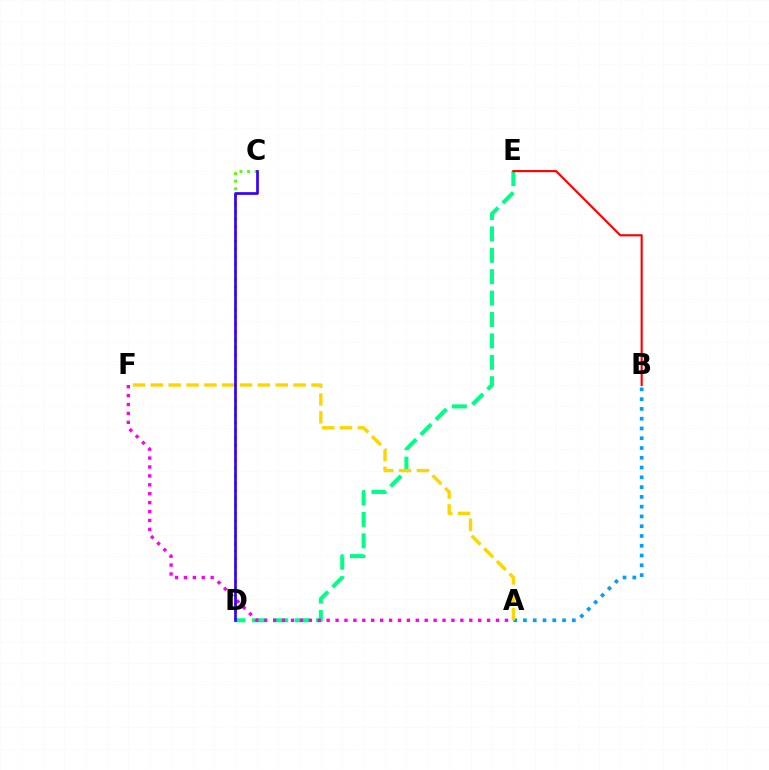{('D', 'E'): [{'color': '#00ff86', 'line_style': 'dashed', 'thickness': 2.91}], ('A', 'F'): [{'color': '#ff00ed', 'line_style': 'dotted', 'thickness': 2.42}, {'color': '#ffd500', 'line_style': 'dashed', 'thickness': 2.42}], ('A', 'B'): [{'color': '#009eff', 'line_style': 'dotted', 'thickness': 2.66}], ('C', 'D'): [{'color': '#4fff00', 'line_style': 'dotted', 'thickness': 2.05}, {'color': '#3700ff', 'line_style': 'solid', 'thickness': 1.95}], ('B', 'E'): [{'color': '#ff0000', 'line_style': 'solid', 'thickness': 1.54}]}